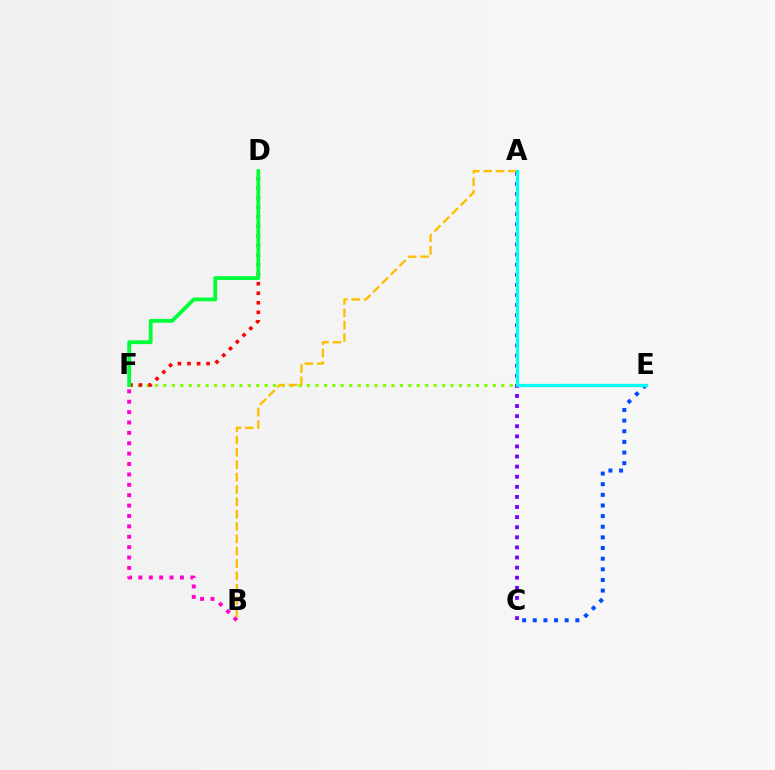{('E', 'F'): [{'color': '#84ff00', 'line_style': 'dotted', 'thickness': 2.3}], ('A', 'C'): [{'color': '#7200ff', 'line_style': 'dotted', 'thickness': 2.74}], ('C', 'E'): [{'color': '#004bff', 'line_style': 'dotted', 'thickness': 2.89}], ('B', 'F'): [{'color': '#ff00cf', 'line_style': 'dotted', 'thickness': 2.82}], ('D', 'F'): [{'color': '#ff0000', 'line_style': 'dotted', 'thickness': 2.59}, {'color': '#00ff39', 'line_style': 'solid', 'thickness': 2.74}], ('A', 'B'): [{'color': '#ffbd00', 'line_style': 'dashed', 'thickness': 1.68}], ('A', 'E'): [{'color': '#00fff6', 'line_style': 'solid', 'thickness': 2.32}]}